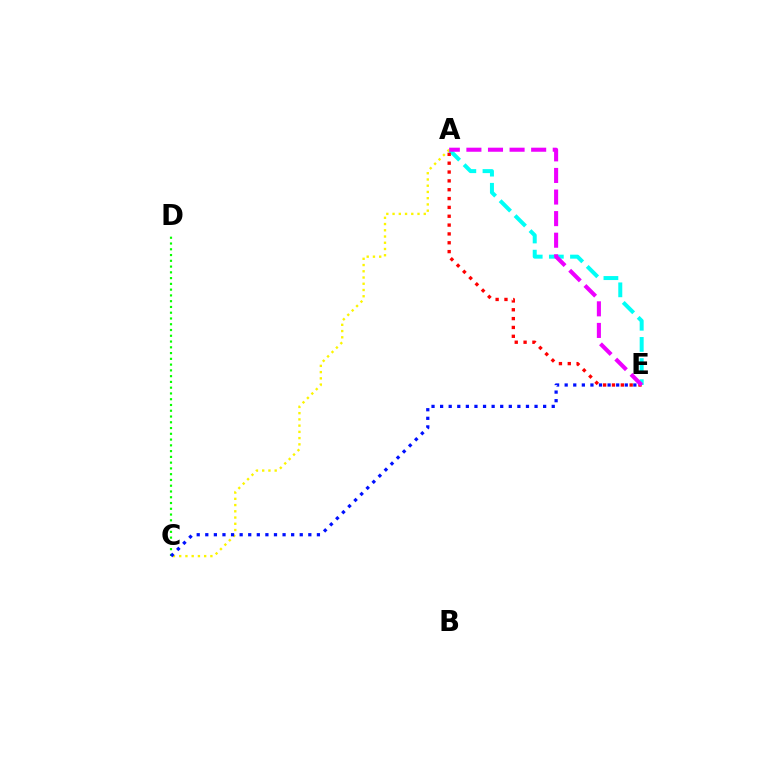{('A', 'E'): [{'color': '#00fff6', 'line_style': 'dashed', 'thickness': 2.87}, {'color': '#ff0000', 'line_style': 'dotted', 'thickness': 2.4}, {'color': '#ee00ff', 'line_style': 'dashed', 'thickness': 2.93}], ('A', 'C'): [{'color': '#fcf500', 'line_style': 'dotted', 'thickness': 1.7}], ('C', 'D'): [{'color': '#08ff00', 'line_style': 'dotted', 'thickness': 1.57}], ('C', 'E'): [{'color': '#0010ff', 'line_style': 'dotted', 'thickness': 2.33}]}